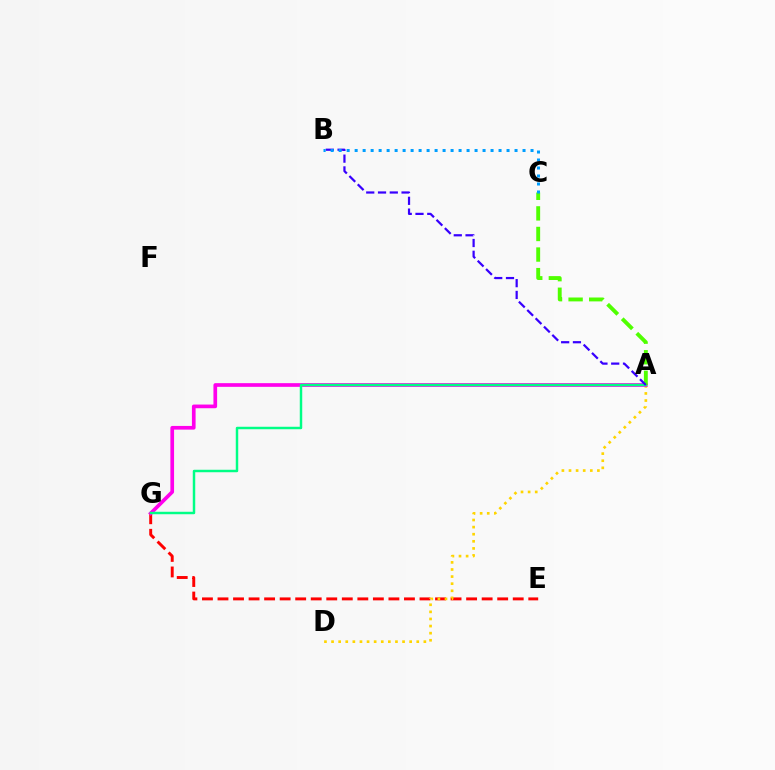{('E', 'G'): [{'color': '#ff0000', 'line_style': 'dashed', 'thickness': 2.11}], ('A', 'D'): [{'color': '#ffd500', 'line_style': 'dotted', 'thickness': 1.93}], ('A', 'G'): [{'color': '#ff00ed', 'line_style': 'solid', 'thickness': 2.65}, {'color': '#00ff86', 'line_style': 'solid', 'thickness': 1.77}], ('A', 'C'): [{'color': '#4fff00', 'line_style': 'dashed', 'thickness': 2.8}], ('A', 'B'): [{'color': '#3700ff', 'line_style': 'dashed', 'thickness': 1.6}], ('B', 'C'): [{'color': '#009eff', 'line_style': 'dotted', 'thickness': 2.17}]}